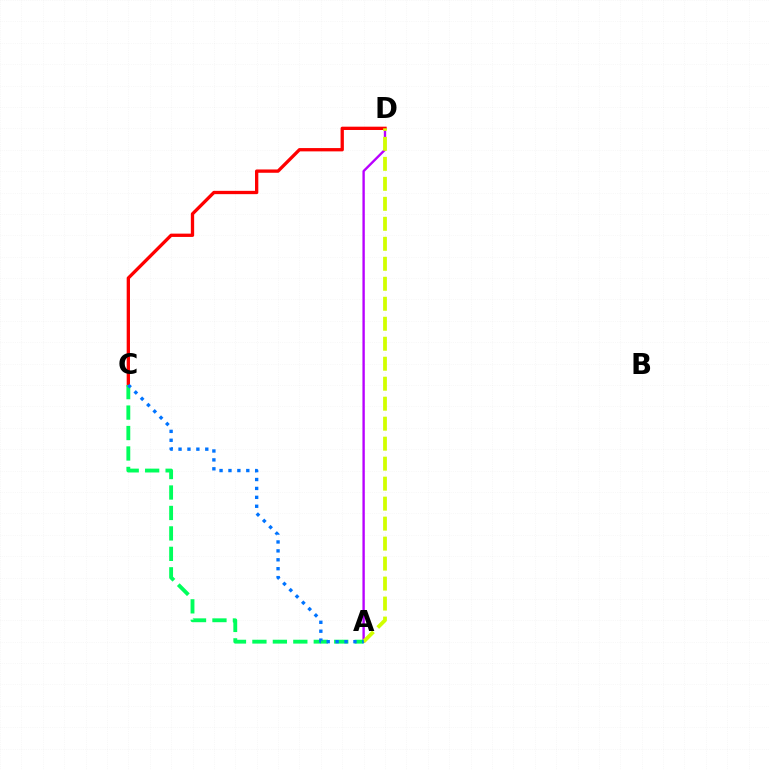{('A', 'D'): [{'color': '#b900ff', 'line_style': 'solid', 'thickness': 1.7}, {'color': '#d1ff00', 'line_style': 'dashed', 'thickness': 2.72}], ('C', 'D'): [{'color': '#ff0000', 'line_style': 'solid', 'thickness': 2.38}], ('A', 'C'): [{'color': '#00ff5c', 'line_style': 'dashed', 'thickness': 2.78}, {'color': '#0074ff', 'line_style': 'dotted', 'thickness': 2.42}]}